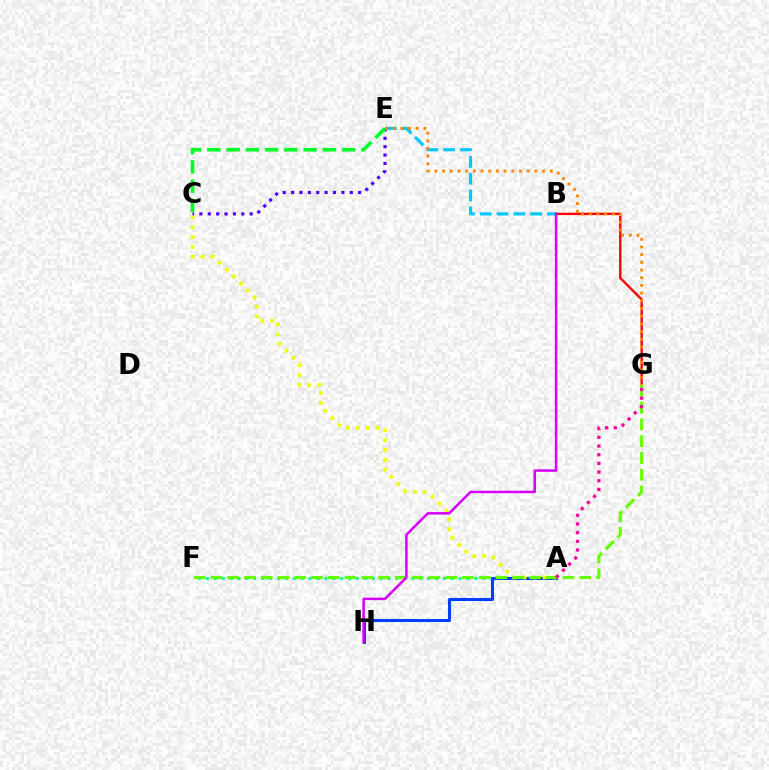{('B', 'G'): [{'color': '#ff0000', 'line_style': 'solid', 'thickness': 1.72}], ('A', 'F'): [{'color': '#00ffaf', 'line_style': 'dotted', 'thickness': 2.15}], ('A', 'H'): [{'color': '#003fff', 'line_style': 'solid', 'thickness': 2.18}], ('A', 'C'): [{'color': '#eeff00', 'line_style': 'dotted', 'thickness': 2.68}], ('B', 'E'): [{'color': '#00c7ff', 'line_style': 'dashed', 'thickness': 2.28}], ('C', 'E'): [{'color': '#4f00ff', 'line_style': 'dotted', 'thickness': 2.28}, {'color': '#00ff27', 'line_style': 'dashed', 'thickness': 2.62}], ('E', 'G'): [{'color': '#ff8800', 'line_style': 'dotted', 'thickness': 2.09}], ('F', 'G'): [{'color': '#66ff00', 'line_style': 'dashed', 'thickness': 2.28}], ('B', 'H'): [{'color': '#d600ff', 'line_style': 'solid', 'thickness': 1.8}], ('A', 'G'): [{'color': '#ff00a0', 'line_style': 'dotted', 'thickness': 2.36}]}